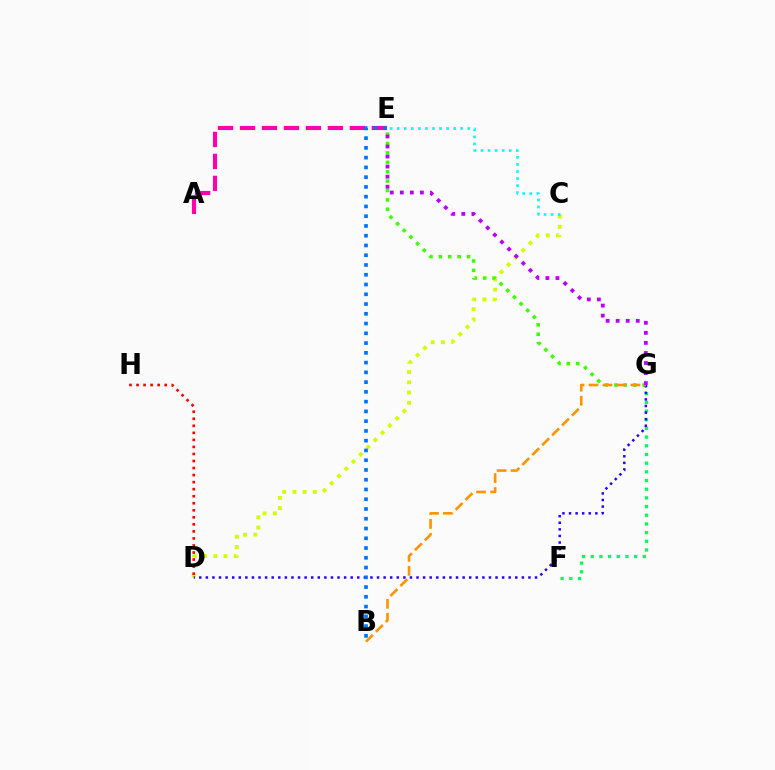{('F', 'G'): [{'color': '#00ff5c', 'line_style': 'dotted', 'thickness': 2.36}], ('C', 'D'): [{'color': '#d1ff00', 'line_style': 'dotted', 'thickness': 2.78}], ('E', 'G'): [{'color': '#3dff00', 'line_style': 'dotted', 'thickness': 2.55}, {'color': '#b900ff', 'line_style': 'dotted', 'thickness': 2.73}], ('D', 'G'): [{'color': '#2500ff', 'line_style': 'dotted', 'thickness': 1.79}], ('A', 'E'): [{'color': '#ff00ac', 'line_style': 'dashed', 'thickness': 2.99}], ('B', 'E'): [{'color': '#0074ff', 'line_style': 'dotted', 'thickness': 2.65}], ('B', 'G'): [{'color': '#ff9400', 'line_style': 'dashed', 'thickness': 1.9}], ('D', 'H'): [{'color': '#ff0000', 'line_style': 'dotted', 'thickness': 1.91}], ('C', 'E'): [{'color': '#00fff6', 'line_style': 'dotted', 'thickness': 1.92}]}